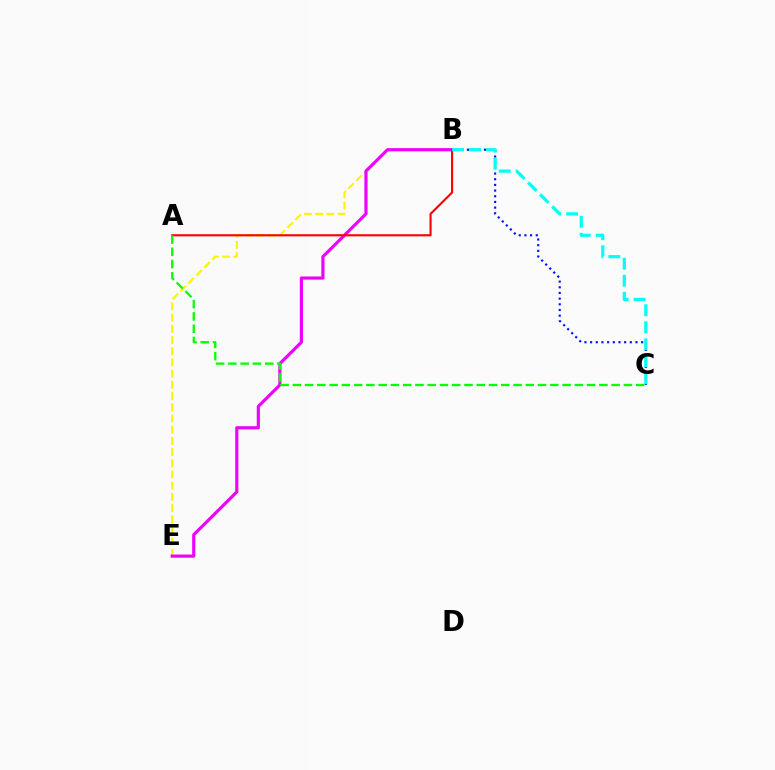{('B', 'E'): [{'color': '#fcf500', 'line_style': 'dashed', 'thickness': 1.52}, {'color': '#ee00ff', 'line_style': 'solid', 'thickness': 2.28}], ('B', 'C'): [{'color': '#0010ff', 'line_style': 'dotted', 'thickness': 1.54}, {'color': '#00fff6', 'line_style': 'dashed', 'thickness': 2.31}], ('A', 'B'): [{'color': '#ff0000', 'line_style': 'solid', 'thickness': 1.53}], ('A', 'C'): [{'color': '#08ff00', 'line_style': 'dashed', 'thickness': 1.67}]}